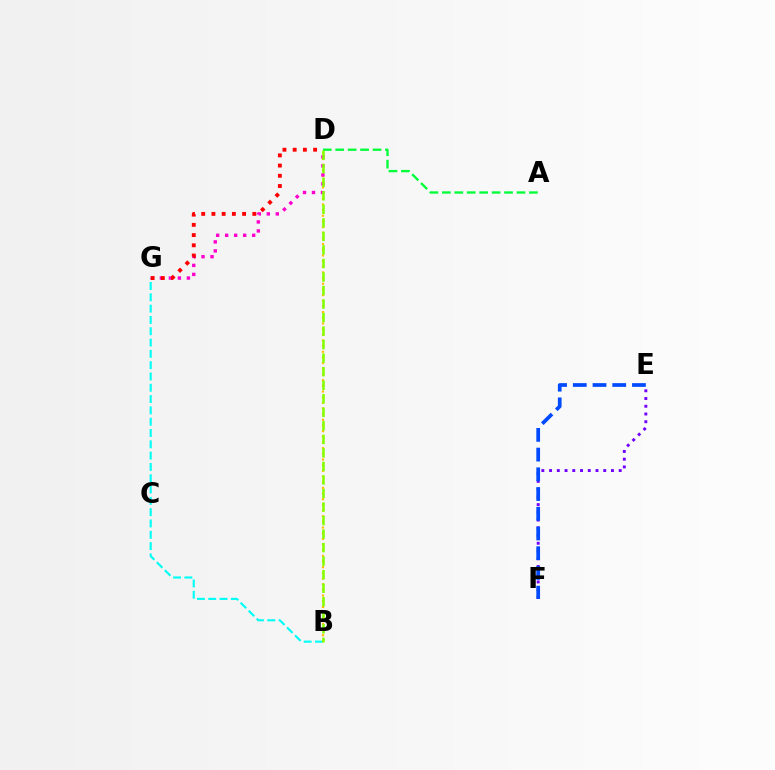{('B', 'G'): [{'color': '#00fff6', 'line_style': 'dashed', 'thickness': 1.54}], ('E', 'F'): [{'color': '#7200ff', 'line_style': 'dotted', 'thickness': 2.1}, {'color': '#004bff', 'line_style': 'dashed', 'thickness': 2.68}], ('A', 'D'): [{'color': '#00ff39', 'line_style': 'dashed', 'thickness': 1.69}], ('B', 'D'): [{'color': '#ffbd00', 'line_style': 'dotted', 'thickness': 1.54}, {'color': '#84ff00', 'line_style': 'dashed', 'thickness': 1.84}], ('D', 'G'): [{'color': '#ff00cf', 'line_style': 'dotted', 'thickness': 2.45}, {'color': '#ff0000', 'line_style': 'dotted', 'thickness': 2.78}]}